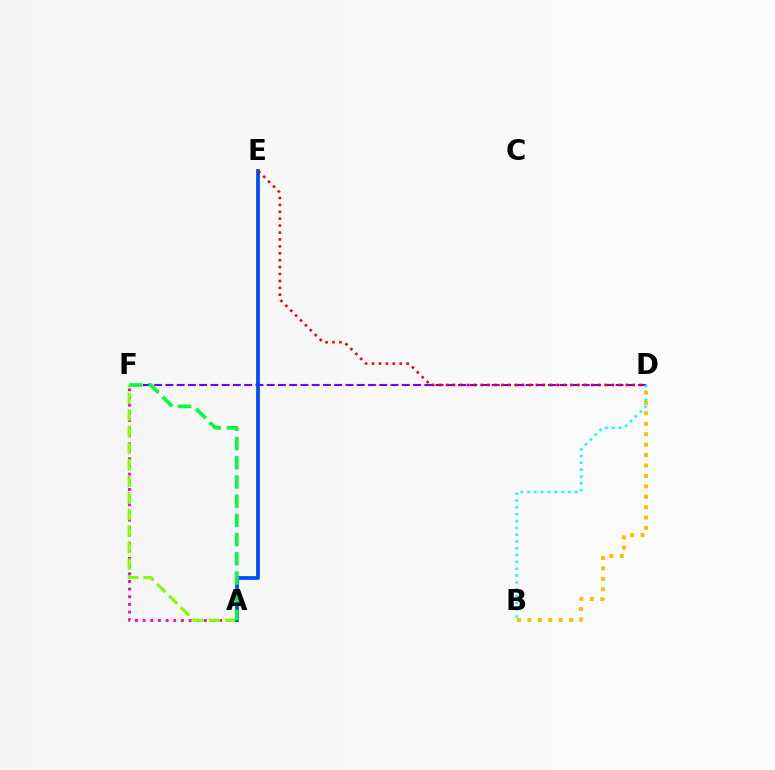{('D', 'F'): [{'color': '#7200ff', 'line_style': 'dashed', 'thickness': 1.53}], ('B', 'D'): [{'color': '#00fff6', 'line_style': 'dotted', 'thickness': 1.85}, {'color': '#ffbd00', 'line_style': 'dotted', 'thickness': 2.83}], ('A', 'F'): [{'color': '#ff00cf', 'line_style': 'dotted', 'thickness': 2.08}, {'color': '#84ff00', 'line_style': 'dashed', 'thickness': 2.25}, {'color': '#00ff39', 'line_style': 'dashed', 'thickness': 2.61}], ('A', 'E'): [{'color': '#004bff', 'line_style': 'solid', 'thickness': 2.71}], ('D', 'E'): [{'color': '#ff0000', 'line_style': 'dotted', 'thickness': 1.88}]}